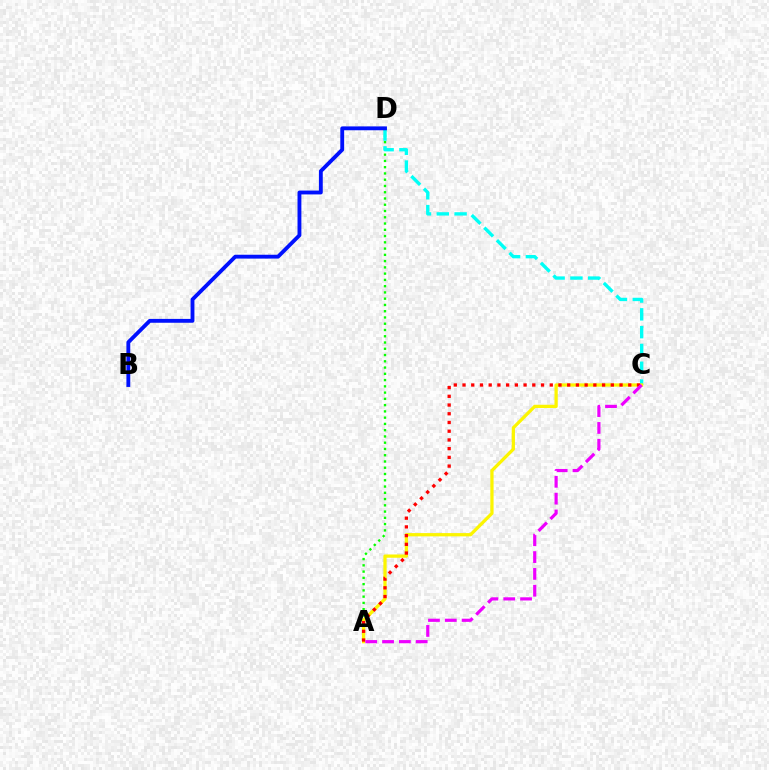{('A', 'D'): [{'color': '#08ff00', 'line_style': 'dotted', 'thickness': 1.7}], ('C', 'D'): [{'color': '#00fff6', 'line_style': 'dashed', 'thickness': 2.42}], ('B', 'D'): [{'color': '#0010ff', 'line_style': 'solid', 'thickness': 2.77}], ('A', 'C'): [{'color': '#fcf500', 'line_style': 'solid', 'thickness': 2.35}, {'color': '#ff0000', 'line_style': 'dotted', 'thickness': 2.37}, {'color': '#ee00ff', 'line_style': 'dashed', 'thickness': 2.29}]}